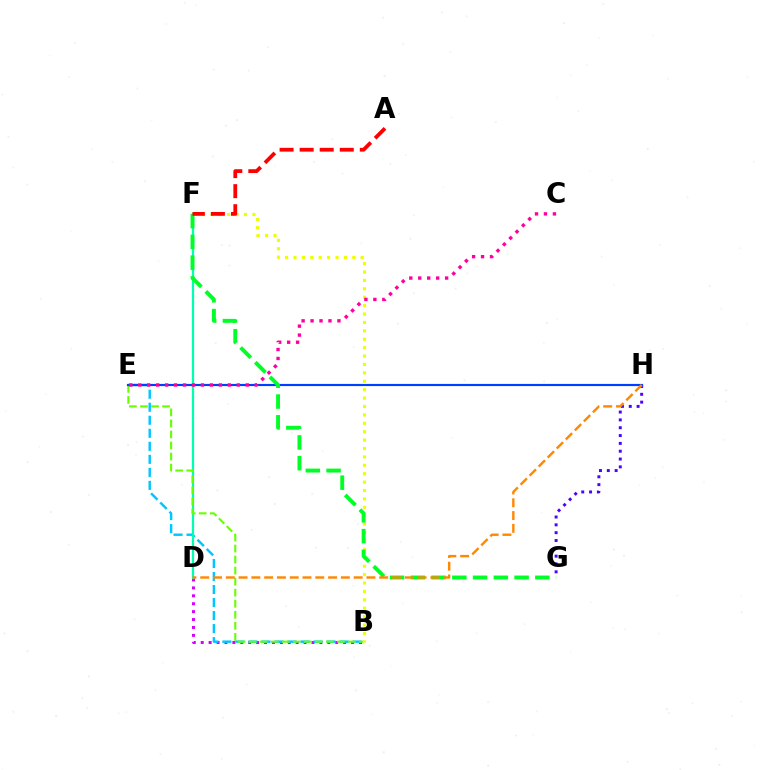{('B', 'D'): [{'color': '#d600ff', 'line_style': 'dotted', 'thickness': 2.15}], ('B', 'E'): [{'color': '#00c7ff', 'line_style': 'dashed', 'thickness': 1.77}, {'color': '#66ff00', 'line_style': 'dashed', 'thickness': 1.5}], ('D', 'F'): [{'color': '#00ffaf', 'line_style': 'solid', 'thickness': 1.6}], ('G', 'H'): [{'color': '#4f00ff', 'line_style': 'dotted', 'thickness': 2.13}], ('E', 'H'): [{'color': '#003fff', 'line_style': 'solid', 'thickness': 1.56}], ('B', 'F'): [{'color': '#eeff00', 'line_style': 'dotted', 'thickness': 2.28}], ('F', 'G'): [{'color': '#00ff27', 'line_style': 'dashed', 'thickness': 2.82}], ('C', 'E'): [{'color': '#ff00a0', 'line_style': 'dotted', 'thickness': 2.43}], ('D', 'H'): [{'color': '#ff8800', 'line_style': 'dashed', 'thickness': 1.74}], ('A', 'F'): [{'color': '#ff0000', 'line_style': 'dashed', 'thickness': 2.72}]}